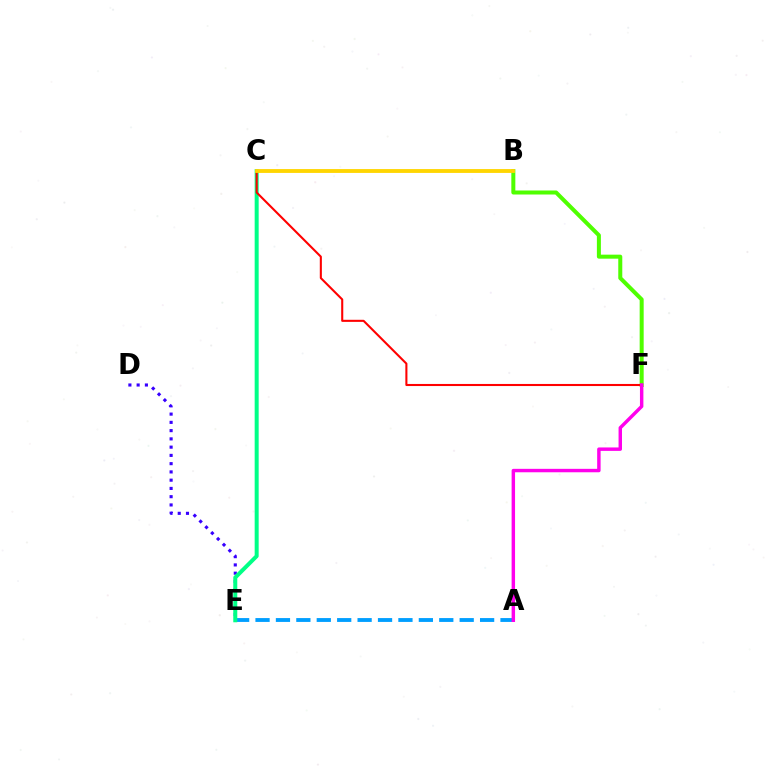{('D', 'E'): [{'color': '#3700ff', 'line_style': 'dotted', 'thickness': 2.24}], ('A', 'E'): [{'color': '#009eff', 'line_style': 'dashed', 'thickness': 2.77}], ('B', 'F'): [{'color': '#4fff00', 'line_style': 'solid', 'thickness': 2.89}], ('C', 'E'): [{'color': '#00ff86', 'line_style': 'solid', 'thickness': 2.88}], ('C', 'F'): [{'color': '#ff0000', 'line_style': 'solid', 'thickness': 1.5}], ('B', 'C'): [{'color': '#ffd500', 'line_style': 'solid', 'thickness': 2.77}], ('A', 'F'): [{'color': '#ff00ed', 'line_style': 'solid', 'thickness': 2.48}]}